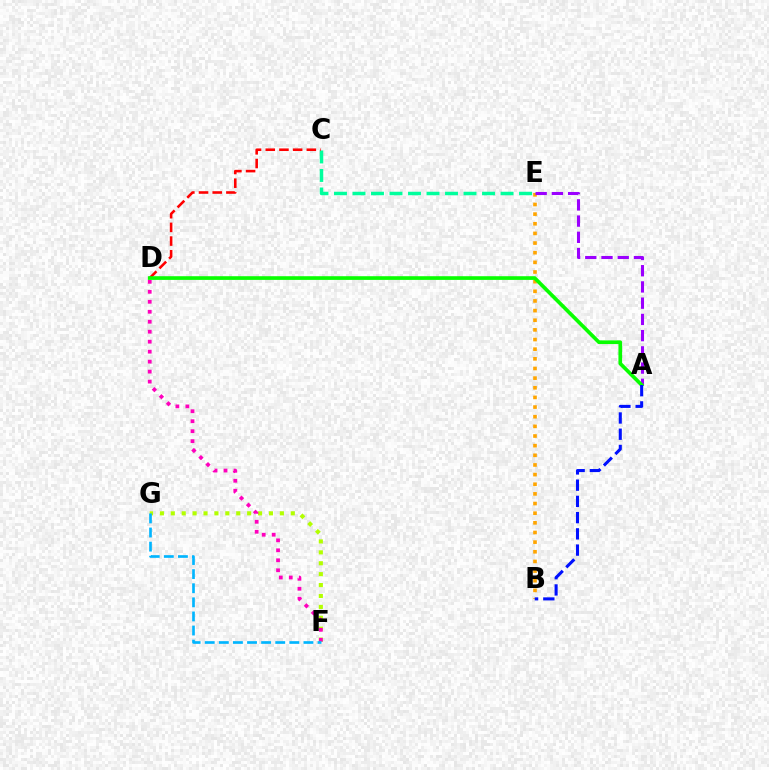{('C', 'E'): [{'color': '#00ff9d', 'line_style': 'dashed', 'thickness': 2.51}], ('C', 'D'): [{'color': '#ff0000', 'line_style': 'dashed', 'thickness': 1.86}], ('F', 'G'): [{'color': '#b3ff00', 'line_style': 'dotted', 'thickness': 2.96}, {'color': '#00b5ff', 'line_style': 'dashed', 'thickness': 1.92}], ('D', 'F'): [{'color': '#ff00bd', 'line_style': 'dotted', 'thickness': 2.71}], ('B', 'E'): [{'color': '#ffa500', 'line_style': 'dotted', 'thickness': 2.62}], ('A', 'E'): [{'color': '#9b00ff', 'line_style': 'dashed', 'thickness': 2.2}], ('A', 'D'): [{'color': '#08ff00', 'line_style': 'solid', 'thickness': 2.65}], ('A', 'B'): [{'color': '#0010ff', 'line_style': 'dashed', 'thickness': 2.21}]}